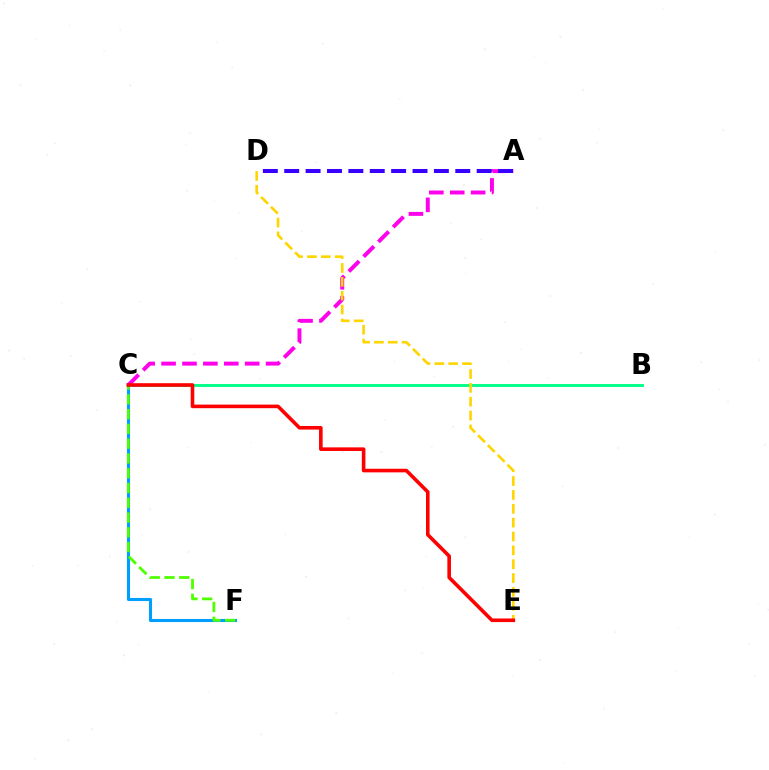{('A', 'C'): [{'color': '#ff00ed', 'line_style': 'dashed', 'thickness': 2.84}], ('C', 'F'): [{'color': '#009eff', 'line_style': 'solid', 'thickness': 2.22}, {'color': '#4fff00', 'line_style': 'dashed', 'thickness': 2.01}], ('B', 'C'): [{'color': '#00ff86', 'line_style': 'solid', 'thickness': 2.07}], ('D', 'E'): [{'color': '#ffd500', 'line_style': 'dashed', 'thickness': 1.88}], ('C', 'E'): [{'color': '#ff0000', 'line_style': 'solid', 'thickness': 2.59}], ('A', 'D'): [{'color': '#3700ff', 'line_style': 'dashed', 'thickness': 2.9}]}